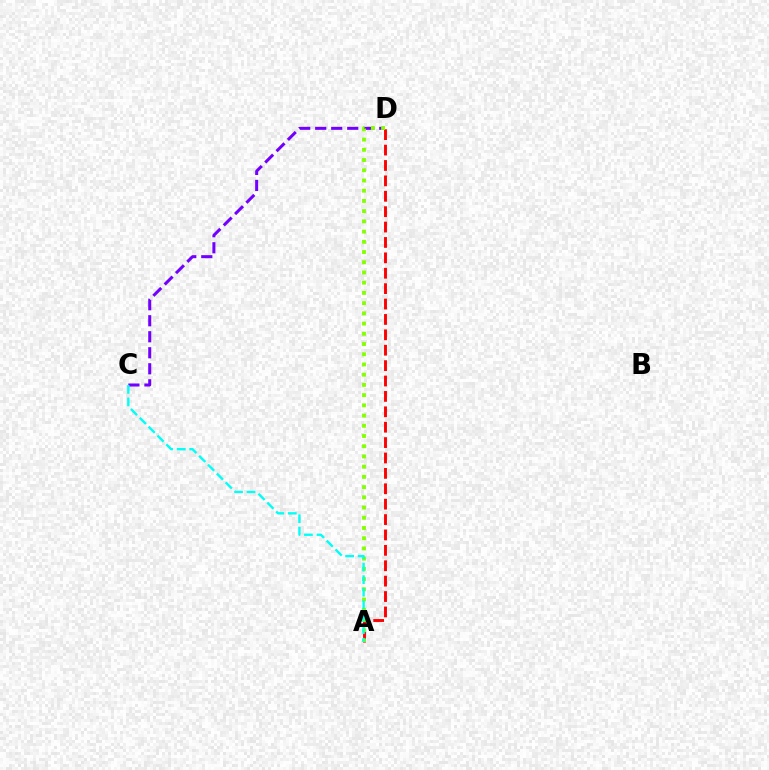{('A', 'D'): [{'color': '#ff0000', 'line_style': 'dashed', 'thickness': 2.09}, {'color': '#84ff00', 'line_style': 'dotted', 'thickness': 2.78}], ('C', 'D'): [{'color': '#7200ff', 'line_style': 'dashed', 'thickness': 2.18}], ('A', 'C'): [{'color': '#00fff6', 'line_style': 'dashed', 'thickness': 1.7}]}